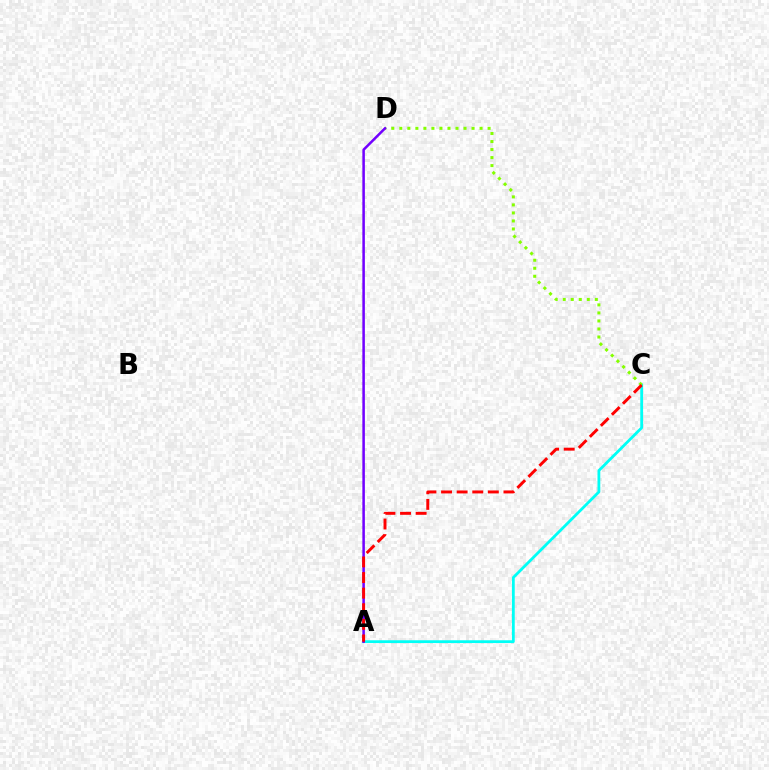{('A', 'C'): [{'color': '#00fff6', 'line_style': 'solid', 'thickness': 2.01}, {'color': '#ff0000', 'line_style': 'dashed', 'thickness': 2.12}], ('C', 'D'): [{'color': '#84ff00', 'line_style': 'dotted', 'thickness': 2.18}], ('A', 'D'): [{'color': '#7200ff', 'line_style': 'solid', 'thickness': 1.82}]}